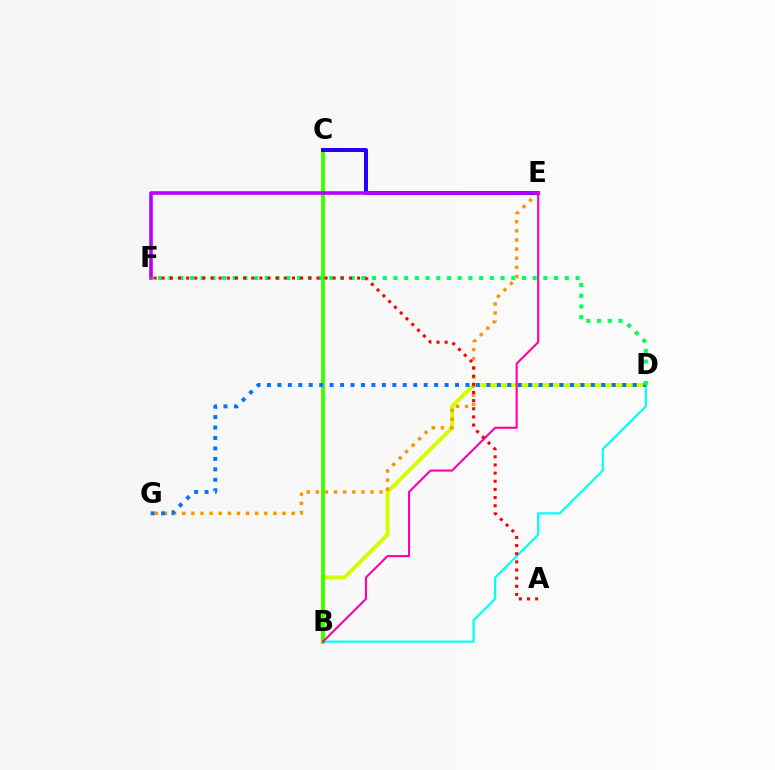{('B', 'D'): [{'color': '#d1ff00', 'line_style': 'solid', 'thickness': 2.85}, {'color': '#00fff6', 'line_style': 'solid', 'thickness': 1.57}], ('E', 'G'): [{'color': '#ff9400', 'line_style': 'dotted', 'thickness': 2.48}], ('B', 'C'): [{'color': '#3dff00', 'line_style': 'solid', 'thickness': 2.8}], ('C', 'E'): [{'color': '#2500ff', 'line_style': 'solid', 'thickness': 2.88}], ('D', 'G'): [{'color': '#0074ff', 'line_style': 'dotted', 'thickness': 2.84}], ('E', 'F'): [{'color': '#b900ff', 'line_style': 'solid', 'thickness': 2.58}], ('B', 'E'): [{'color': '#ff00ac', 'line_style': 'solid', 'thickness': 1.52}], ('D', 'F'): [{'color': '#00ff5c', 'line_style': 'dotted', 'thickness': 2.91}], ('A', 'F'): [{'color': '#ff0000', 'line_style': 'dotted', 'thickness': 2.21}]}